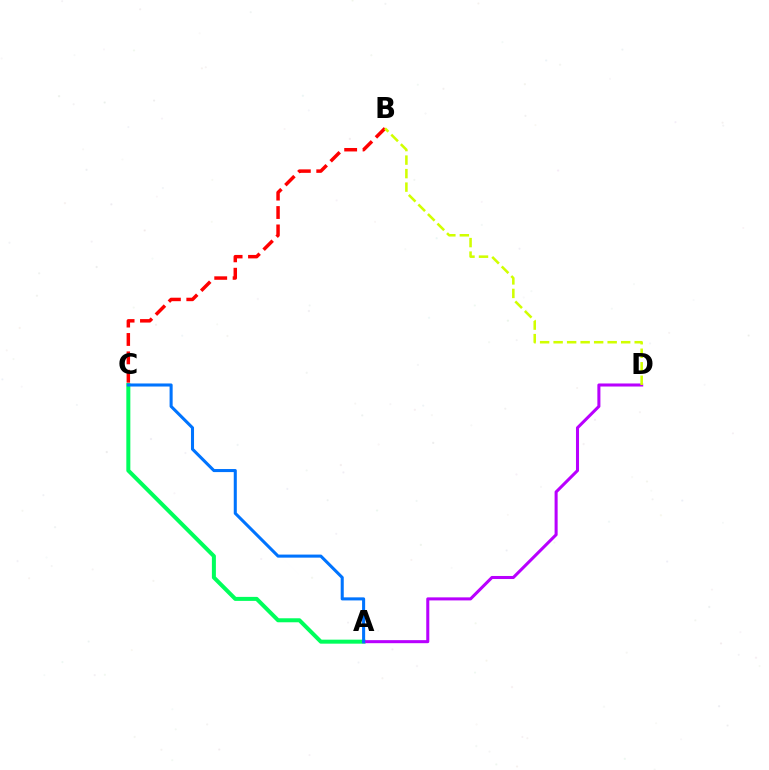{('B', 'C'): [{'color': '#ff0000', 'line_style': 'dashed', 'thickness': 2.5}], ('A', 'C'): [{'color': '#00ff5c', 'line_style': 'solid', 'thickness': 2.88}, {'color': '#0074ff', 'line_style': 'solid', 'thickness': 2.2}], ('A', 'D'): [{'color': '#b900ff', 'line_style': 'solid', 'thickness': 2.19}], ('B', 'D'): [{'color': '#d1ff00', 'line_style': 'dashed', 'thickness': 1.84}]}